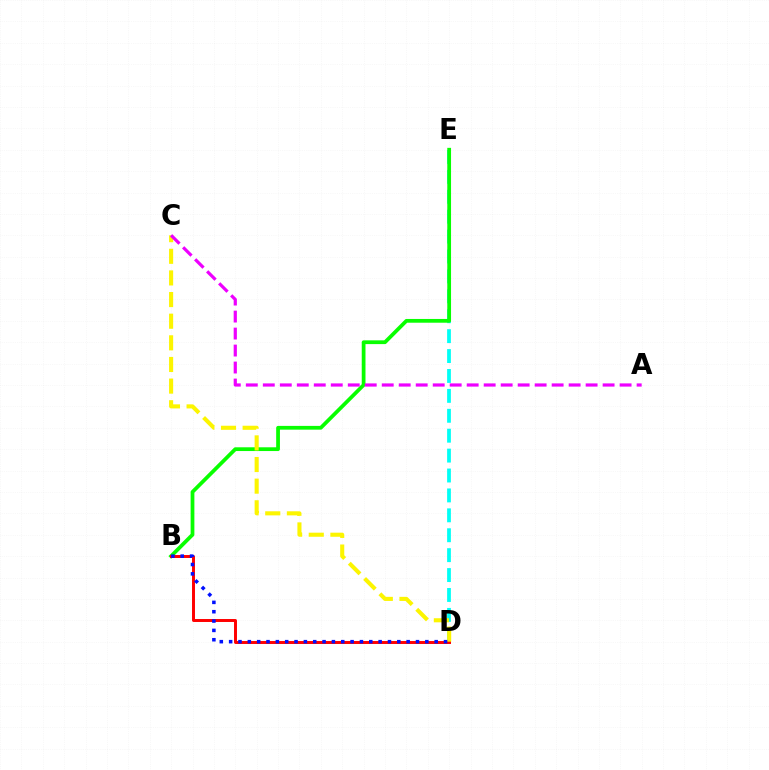{('D', 'E'): [{'color': '#00fff6', 'line_style': 'dashed', 'thickness': 2.7}], ('B', 'E'): [{'color': '#08ff00', 'line_style': 'solid', 'thickness': 2.7}], ('B', 'D'): [{'color': '#ff0000', 'line_style': 'solid', 'thickness': 2.13}, {'color': '#0010ff', 'line_style': 'dotted', 'thickness': 2.54}], ('C', 'D'): [{'color': '#fcf500', 'line_style': 'dashed', 'thickness': 2.94}], ('A', 'C'): [{'color': '#ee00ff', 'line_style': 'dashed', 'thickness': 2.31}]}